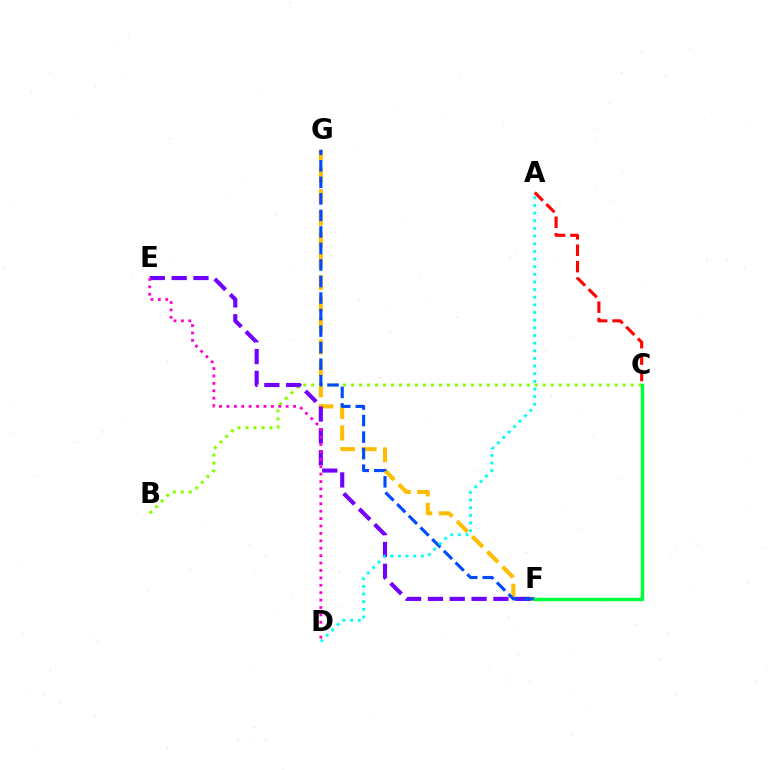{('F', 'G'): [{'color': '#ffbd00', 'line_style': 'dashed', 'thickness': 2.92}, {'color': '#004bff', 'line_style': 'dashed', 'thickness': 2.25}], ('B', 'C'): [{'color': '#84ff00', 'line_style': 'dotted', 'thickness': 2.17}], ('E', 'F'): [{'color': '#7200ff', 'line_style': 'dashed', 'thickness': 2.96}], ('A', 'D'): [{'color': '#00fff6', 'line_style': 'dotted', 'thickness': 2.08}], ('A', 'C'): [{'color': '#ff0000', 'line_style': 'dashed', 'thickness': 2.23}], ('C', 'F'): [{'color': '#00ff39', 'line_style': 'solid', 'thickness': 2.5}], ('D', 'E'): [{'color': '#ff00cf', 'line_style': 'dotted', 'thickness': 2.01}]}